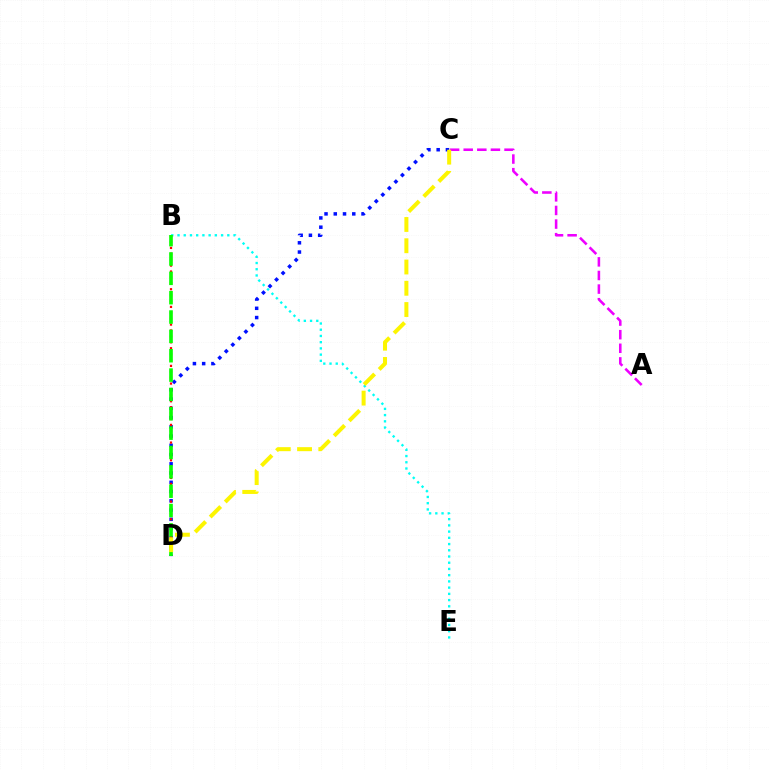{('A', 'C'): [{'color': '#ee00ff', 'line_style': 'dashed', 'thickness': 1.85}], ('B', 'E'): [{'color': '#00fff6', 'line_style': 'dotted', 'thickness': 1.69}], ('C', 'D'): [{'color': '#0010ff', 'line_style': 'dotted', 'thickness': 2.51}, {'color': '#fcf500', 'line_style': 'dashed', 'thickness': 2.89}], ('B', 'D'): [{'color': '#ff0000', 'line_style': 'dotted', 'thickness': 1.6}, {'color': '#08ff00', 'line_style': 'dashed', 'thickness': 2.63}]}